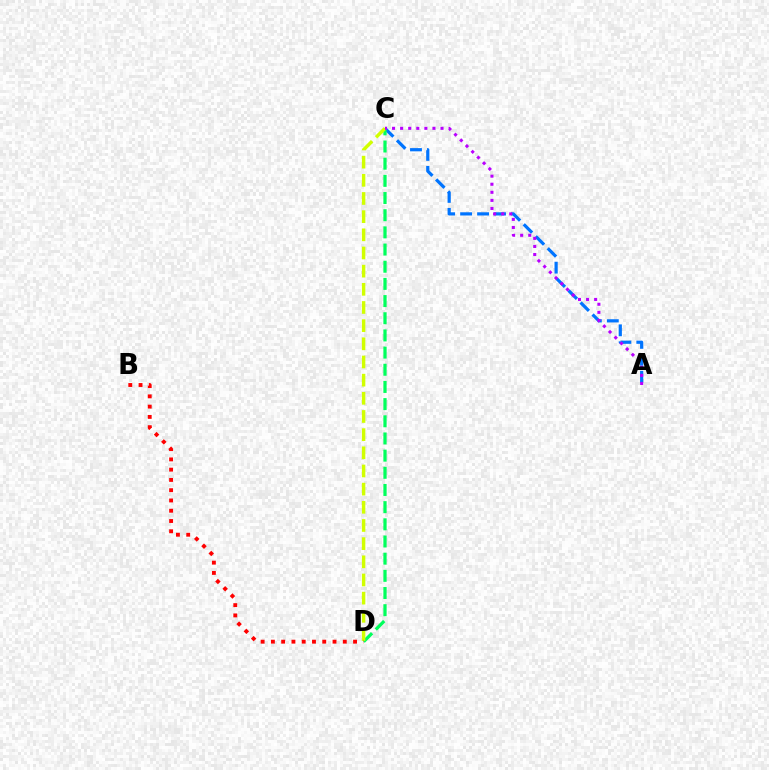{('A', 'C'): [{'color': '#0074ff', 'line_style': 'dashed', 'thickness': 2.3}, {'color': '#b900ff', 'line_style': 'dotted', 'thickness': 2.19}], ('C', 'D'): [{'color': '#00ff5c', 'line_style': 'dashed', 'thickness': 2.33}, {'color': '#d1ff00', 'line_style': 'dashed', 'thickness': 2.47}], ('B', 'D'): [{'color': '#ff0000', 'line_style': 'dotted', 'thickness': 2.79}]}